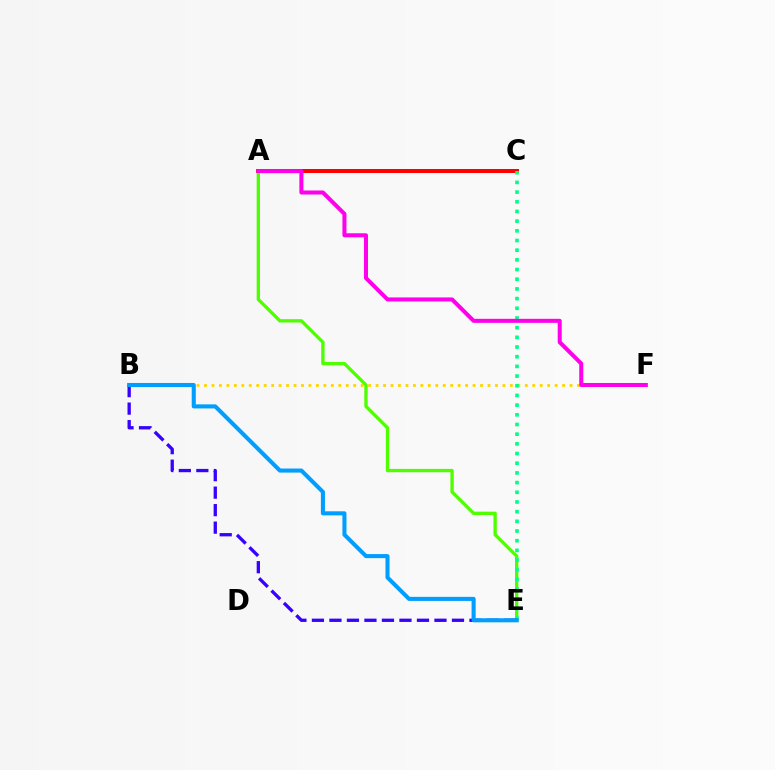{('A', 'C'): [{'color': '#ff0000', 'line_style': 'solid', 'thickness': 2.89}], ('B', 'F'): [{'color': '#ffd500', 'line_style': 'dotted', 'thickness': 2.03}], ('A', 'E'): [{'color': '#4fff00', 'line_style': 'solid', 'thickness': 2.4}], ('C', 'E'): [{'color': '#00ff86', 'line_style': 'dotted', 'thickness': 2.63}], ('A', 'F'): [{'color': '#ff00ed', 'line_style': 'solid', 'thickness': 2.9}], ('B', 'E'): [{'color': '#3700ff', 'line_style': 'dashed', 'thickness': 2.38}, {'color': '#009eff', 'line_style': 'solid', 'thickness': 2.93}]}